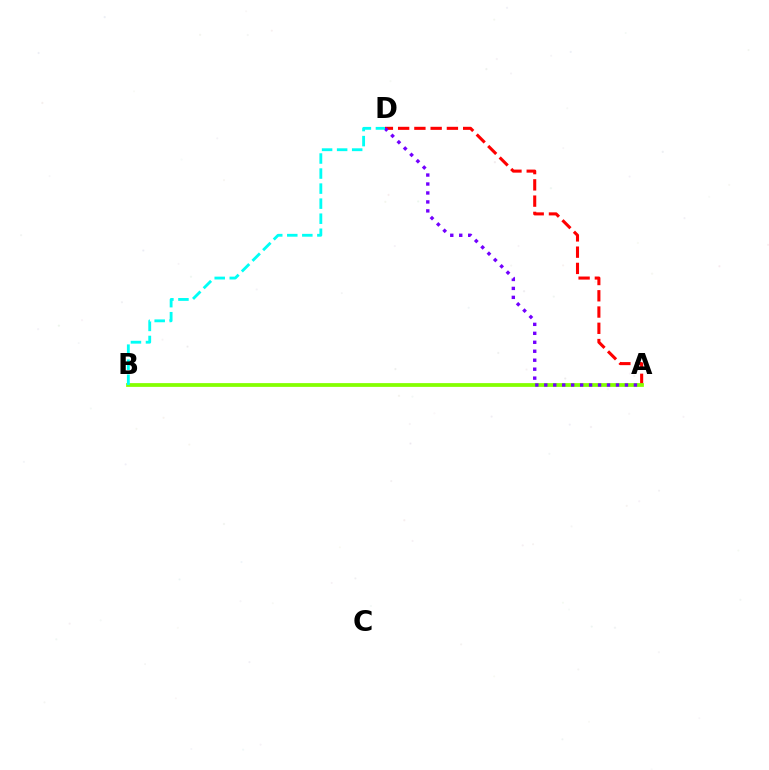{('A', 'D'): [{'color': '#ff0000', 'line_style': 'dashed', 'thickness': 2.21}, {'color': '#7200ff', 'line_style': 'dotted', 'thickness': 2.44}], ('A', 'B'): [{'color': '#84ff00', 'line_style': 'solid', 'thickness': 2.7}], ('B', 'D'): [{'color': '#00fff6', 'line_style': 'dashed', 'thickness': 2.04}]}